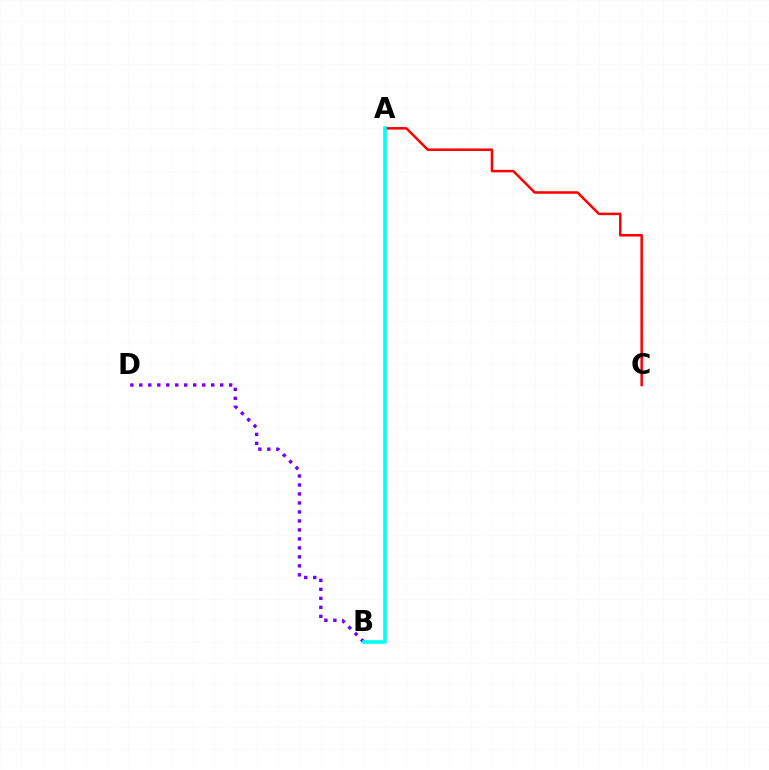{('B', 'D'): [{'color': '#7200ff', 'line_style': 'dotted', 'thickness': 2.44}], ('A', 'B'): [{'color': '#84ff00', 'line_style': 'solid', 'thickness': 1.67}, {'color': '#00fff6', 'line_style': 'solid', 'thickness': 2.55}], ('A', 'C'): [{'color': '#ff0000', 'line_style': 'solid', 'thickness': 1.82}]}